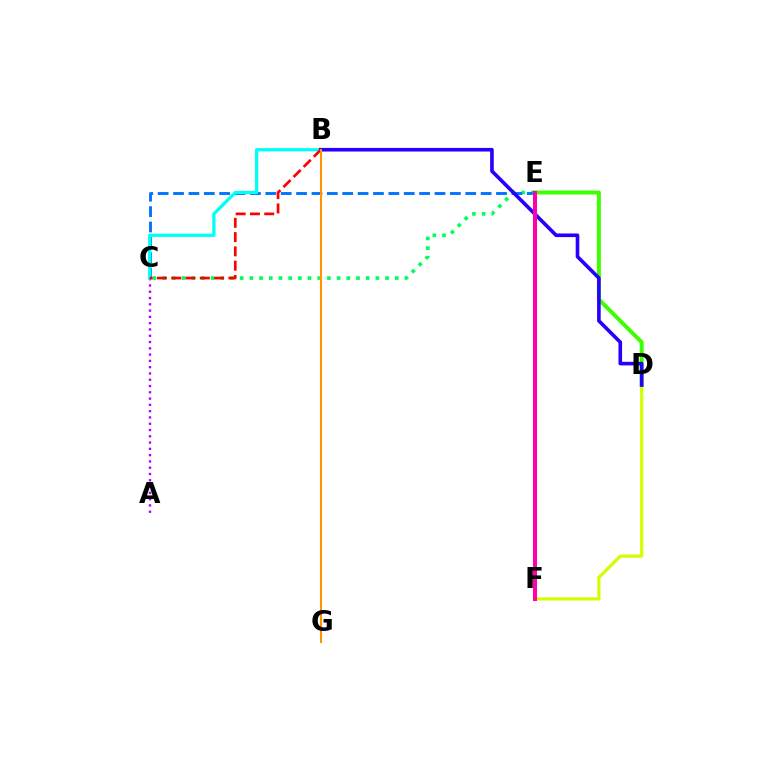{('C', 'E'): [{'color': '#00ff5c', 'line_style': 'dotted', 'thickness': 2.63}, {'color': '#0074ff', 'line_style': 'dashed', 'thickness': 2.09}], ('D', 'F'): [{'color': '#d1ff00', 'line_style': 'solid', 'thickness': 2.3}], ('A', 'C'): [{'color': '#b900ff', 'line_style': 'dotted', 'thickness': 1.71}], ('D', 'E'): [{'color': '#3dff00', 'line_style': 'solid', 'thickness': 2.86}], ('B', 'C'): [{'color': '#00fff6', 'line_style': 'solid', 'thickness': 2.34}, {'color': '#ff0000', 'line_style': 'dashed', 'thickness': 1.94}], ('B', 'D'): [{'color': '#2500ff', 'line_style': 'solid', 'thickness': 2.6}], ('E', 'F'): [{'color': '#ff00ac', 'line_style': 'solid', 'thickness': 2.88}], ('B', 'G'): [{'color': '#ff9400', 'line_style': 'solid', 'thickness': 1.5}]}